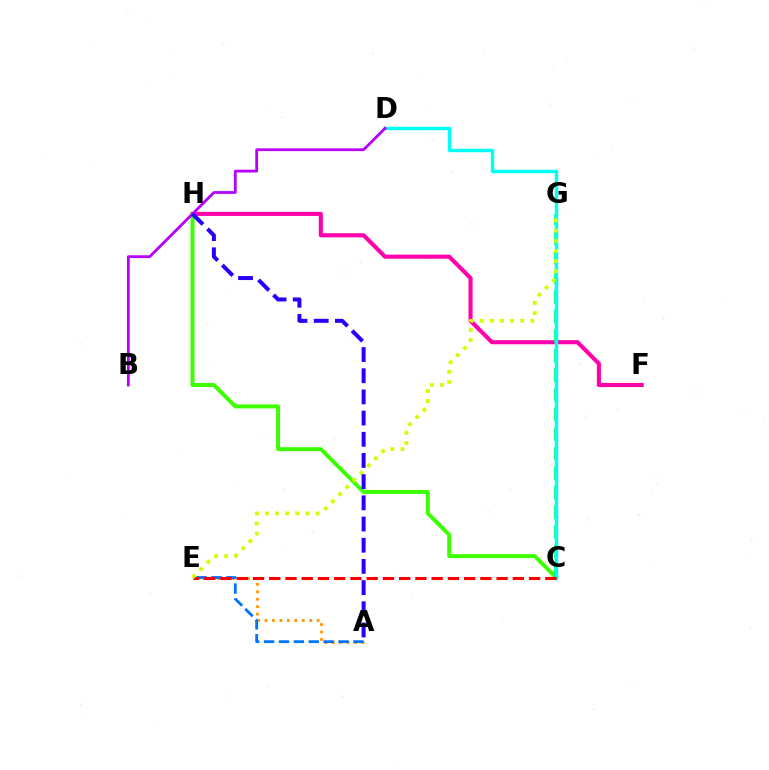{('F', 'H'): [{'color': '#ff00ac', 'line_style': 'solid', 'thickness': 2.95}], ('A', 'E'): [{'color': '#ff9400', 'line_style': 'dotted', 'thickness': 2.02}, {'color': '#0074ff', 'line_style': 'dashed', 'thickness': 2.02}], ('C', 'H'): [{'color': '#3dff00', 'line_style': 'solid', 'thickness': 2.85}], ('C', 'G'): [{'color': '#00ff5c', 'line_style': 'dashed', 'thickness': 2.66}], ('C', 'D'): [{'color': '#00fff6', 'line_style': 'solid', 'thickness': 2.48}], ('C', 'E'): [{'color': '#ff0000', 'line_style': 'dashed', 'thickness': 2.21}], ('E', 'G'): [{'color': '#d1ff00', 'line_style': 'dotted', 'thickness': 2.75}], ('B', 'D'): [{'color': '#b900ff', 'line_style': 'solid', 'thickness': 2.02}], ('A', 'H'): [{'color': '#2500ff', 'line_style': 'dashed', 'thickness': 2.88}]}